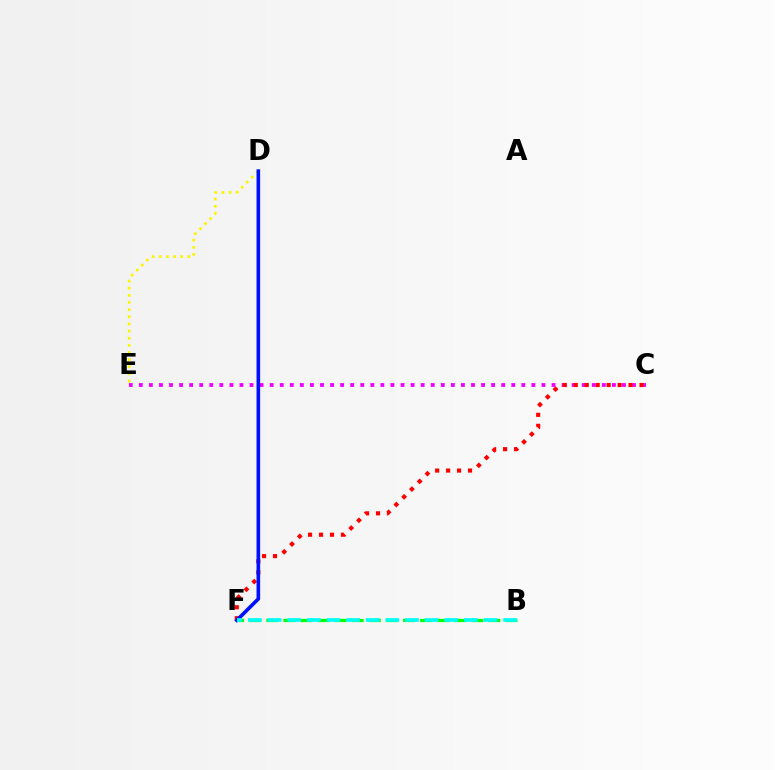{('C', 'E'): [{'color': '#ee00ff', 'line_style': 'dotted', 'thickness': 2.73}], ('B', 'F'): [{'color': '#08ff00', 'line_style': 'dashed', 'thickness': 2.32}, {'color': '#00fff6', 'line_style': 'dashed', 'thickness': 2.67}], ('C', 'F'): [{'color': '#ff0000', 'line_style': 'dotted', 'thickness': 2.98}], ('D', 'E'): [{'color': '#fcf500', 'line_style': 'dotted', 'thickness': 1.94}], ('D', 'F'): [{'color': '#0010ff', 'line_style': 'solid', 'thickness': 2.61}]}